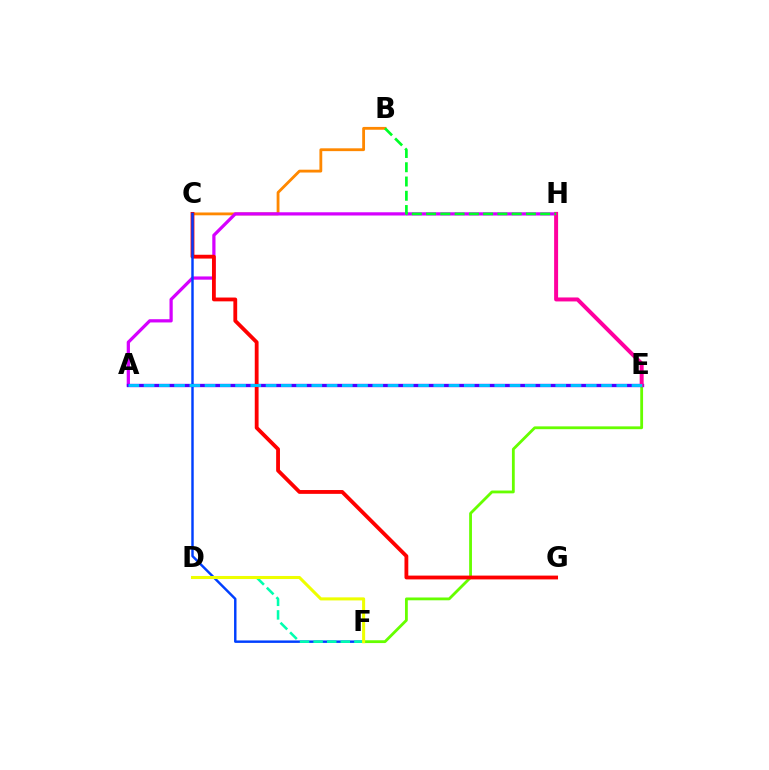{('E', 'F'): [{'color': '#66ff00', 'line_style': 'solid', 'thickness': 2.02}], ('B', 'C'): [{'color': '#ff8800', 'line_style': 'solid', 'thickness': 2.03}], ('A', 'H'): [{'color': '#d600ff', 'line_style': 'solid', 'thickness': 2.33}], ('A', 'E'): [{'color': '#4f00ff', 'line_style': 'solid', 'thickness': 2.39}, {'color': '#00c7ff', 'line_style': 'dashed', 'thickness': 2.07}], ('E', 'H'): [{'color': '#ff00a0', 'line_style': 'solid', 'thickness': 2.86}], ('B', 'H'): [{'color': '#00ff27', 'line_style': 'dashed', 'thickness': 1.94}], ('C', 'G'): [{'color': '#ff0000', 'line_style': 'solid', 'thickness': 2.75}], ('C', 'F'): [{'color': '#003fff', 'line_style': 'solid', 'thickness': 1.76}], ('D', 'F'): [{'color': '#00ffaf', 'line_style': 'dashed', 'thickness': 1.84}, {'color': '#eeff00', 'line_style': 'solid', 'thickness': 2.2}]}